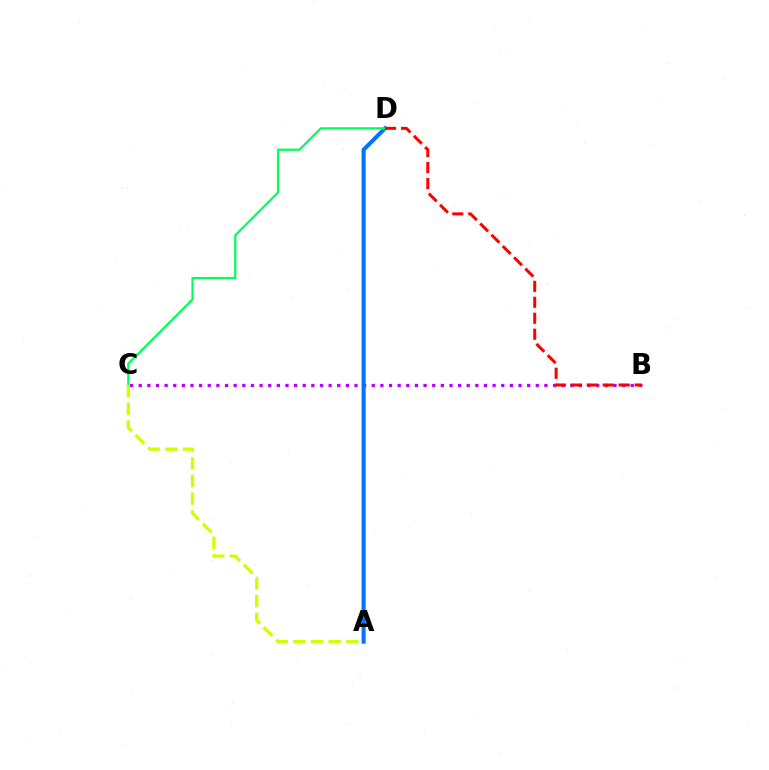{('B', 'C'): [{'color': '#b900ff', 'line_style': 'dotted', 'thickness': 2.35}], ('A', 'D'): [{'color': '#0074ff', 'line_style': 'solid', 'thickness': 2.92}], ('C', 'D'): [{'color': '#00ff5c', 'line_style': 'solid', 'thickness': 1.62}], ('B', 'D'): [{'color': '#ff0000', 'line_style': 'dashed', 'thickness': 2.17}], ('A', 'C'): [{'color': '#d1ff00', 'line_style': 'dashed', 'thickness': 2.4}]}